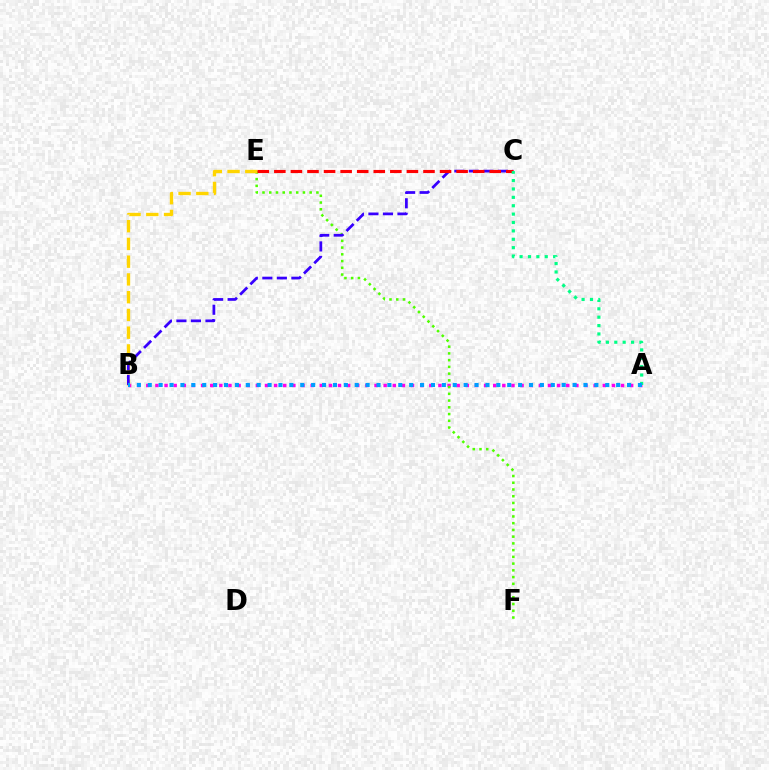{('A', 'B'): [{'color': '#ff00ed', 'line_style': 'dotted', 'thickness': 2.48}, {'color': '#009eff', 'line_style': 'dotted', 'thickness': 2.96}], ('E', 'F'): [{'color': '#4fff00', 'line_style': 'dotted', 'thickness': 1.83}], ('B', 'E'): [{'color': '#ffd500', 'line_style': 'dashed', 'thickness': 2.41}], ('B', 'C'): [{'color': '#3700ff', 'line_style': 'dashed', 'thickness': 1.97}], ('C', 'E'): [{'color': '#ff0000', 'line_style': 'dashed', 'thickness': 2.25}], ('A', 'C'): [{'color': '#00ff86', 'line_style': 'dotted', 'thickness': 2.28}]}